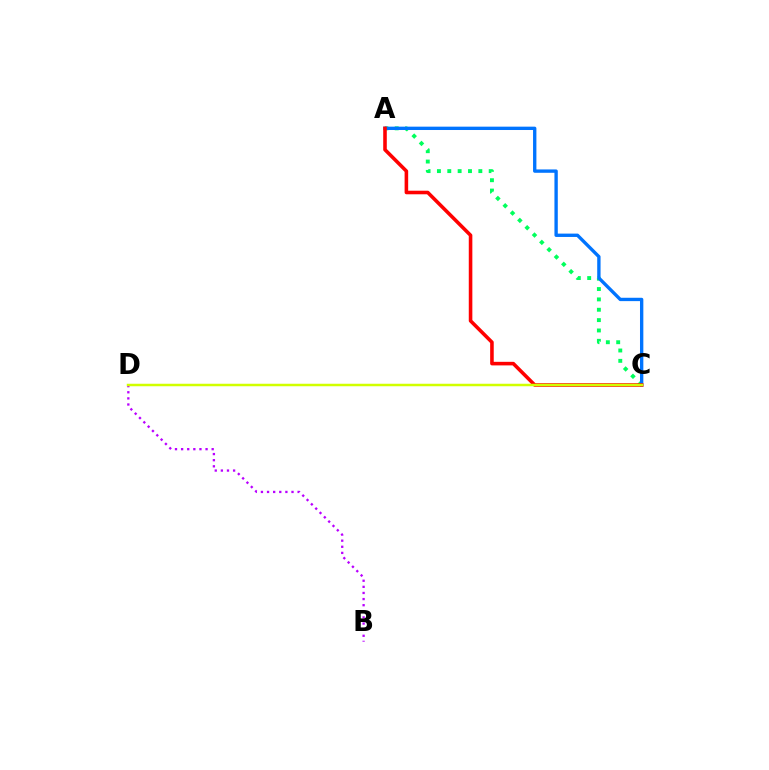{('B', 'D'): [{'color': '#b900ff', 'line_style': 'dotted', 'thickness': 1.66}], ('A', 'C'): [{'color': '#00ff5c', 'line_style': 'dotted', 'thickness': 2.81}, {'color': '#0074ff', 'line_style': 'solid', 'thickness': 2.41}, {'color': '#ff0000', 'line_style': 'solid', 'thickness': 2.57}], ('C', 'D'): [{'color': '#d1ff00', 'line_style': 'solid', 'thickness': 1.79}]}